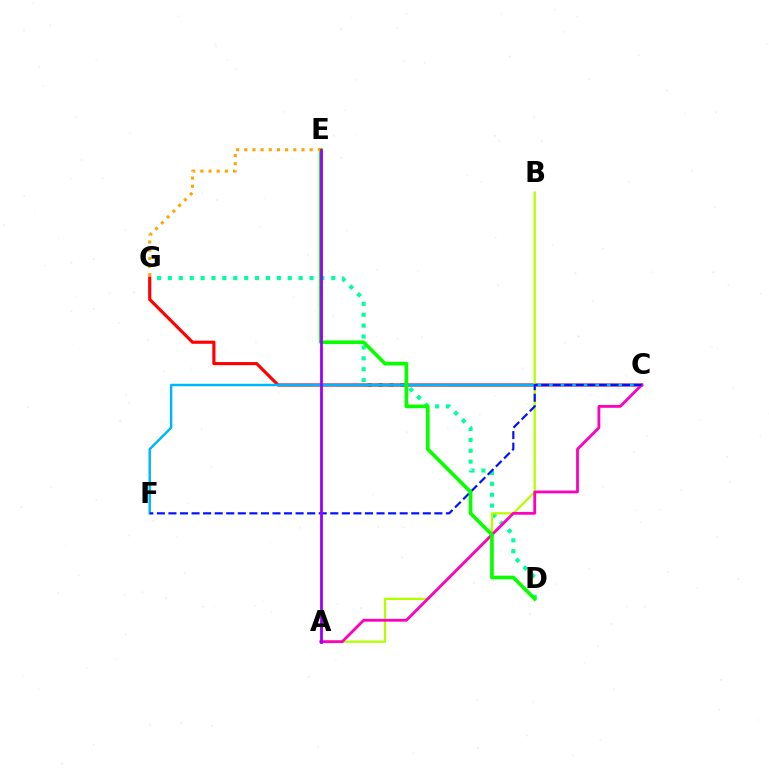{('D', 'G'): [{'color': '#00ff9d', 'line_style': 'dotted', 'thickness': 2.96}], ('C', 'G'): [{'color': '#ff0000', 'line_style': 'solid', 'thickness': 2.27}], ('A', 'B'): [{'color': '#b3ff00', 'line_style': 'solid', 'thickness': 1.63}], ('C', 'F'): [{'color': '#00b5ff', 'line_style': 'solid', 'thickness': 1.76}, {'color': '#0010ff', 'line_style': 'dashed', 'thickness': 1.57}], ('A', 'C'): [{'color': '#ff00bd', 'line_style': 'solid', 'thickness': 2.03}], ('D', 'E'): [{'color': '#08ff00', 'line_style': 'solid', 'thickness': 2.63}], ('E', 'G'): [{'color': '#ffa500', 'line_style': 'dotted', 'thickness': 2.22}], ('A', 'E'): [{'color': '#9b00ff', 'line_style': 'solid', 'thickness': 2.02}]}